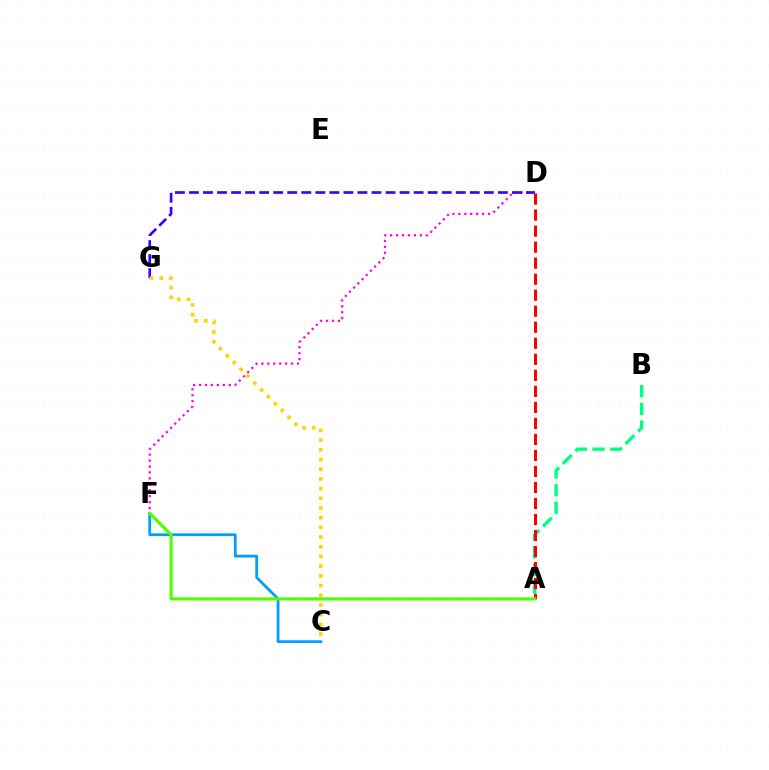{('A', 'B'): [{'color': '#00ff86', 'line_style': 'dashed', 'thickness': 2.41}], ('C', 'F'): [{'color': '#009eff', 'line_style': 'solid', 'thickness': 2.0}], ('D', 'F'): [{'color': '#ff00ed', 'line_style': 'dotted', 'thickness': 1.61}], ('A', 'D'): [{'color': '#ff0000', 'line_style': 'dashed', 'thickness': 2.18}], ('A', 'F'): [{'color': '#4fff00', 'line_style': 'solid', 'thickness': 2.25}], ('D', 'G'): [{'color': '#3700ff', 'line_style': 'dashed', 'thickness': 1.91}], ('C', 'G'): [{'color': '#ffd500', 'line_style': 'dotted', 'thickness': 2.63}]}